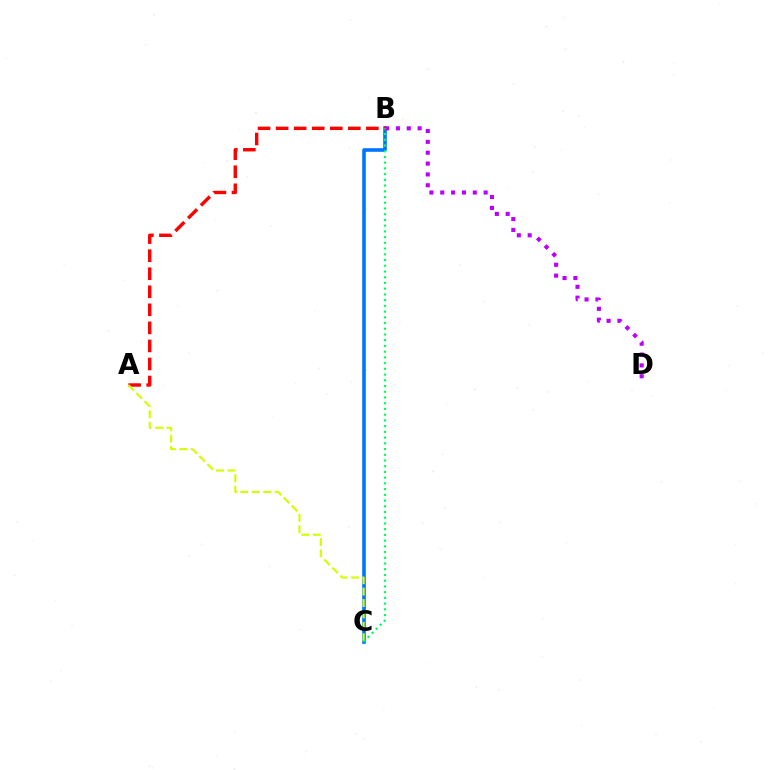{('B', 'C'): [{'color': '#0074ff', 'line_style': 'solid', 'thickness': 2.6}, {'color': '#00ff5c', 'line_style': 'dotted', 'thickness': 1.56}], ('A', 'B'): [{'color': '#ff0000', 'line_style': 'dashed', 'thickness': 2.45}], ('A', 'C'): [{'color': '#d1ff00', 'line_style': 'dashed', 'thickness': 1.55}], ('B', 'D'): [{'color': '#b900ff', 'line_style': 'dotted', 'thickness': 2.95}]}